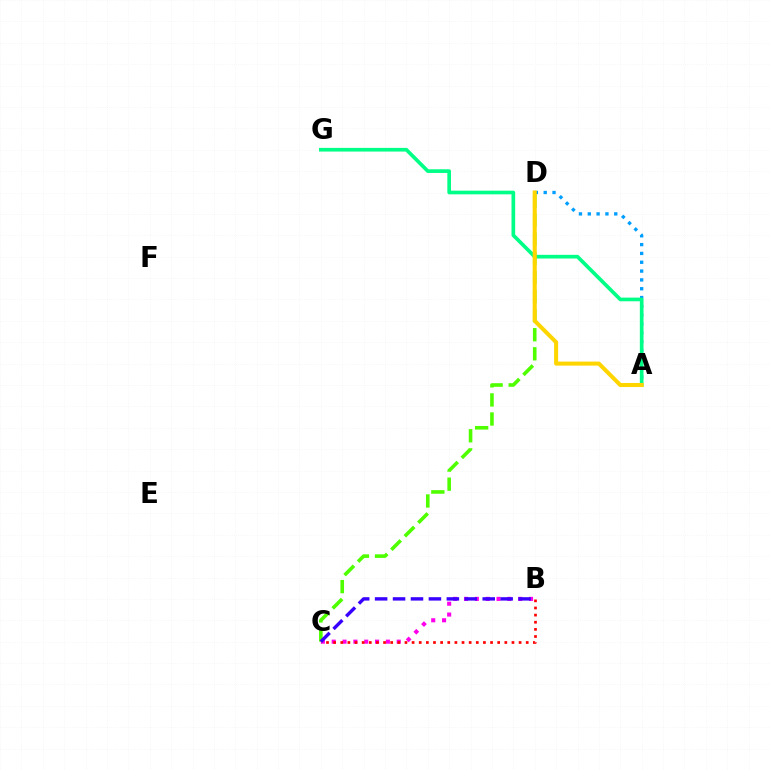{('A', 'D'): [{'color': '#009eff', 'line_style': 'dotted', 'thickness': 2.4}, {'color': '#ffd500', 'line_style': 'solid', 'thickness': 2.91}], ('A', 'G'): [{'color': '#00ff86', 'line_style': 'solid', 'thickness': 2.64}], ('B', 'C'): [{'color': '#ff00ed', 'line_style': 'dotted', 'thickness': 2.94}, {'color': '#ff0000', 'line_style': 'dotted', 'thickness': 1.94}, {'color': '#3700ff', 'line_style': 'dashed', 'thickness': 2.44}], ('C', 'D'): [{'color': '#4fff00', 'line_style': 'dashed', 'thickness': 2.59}]}